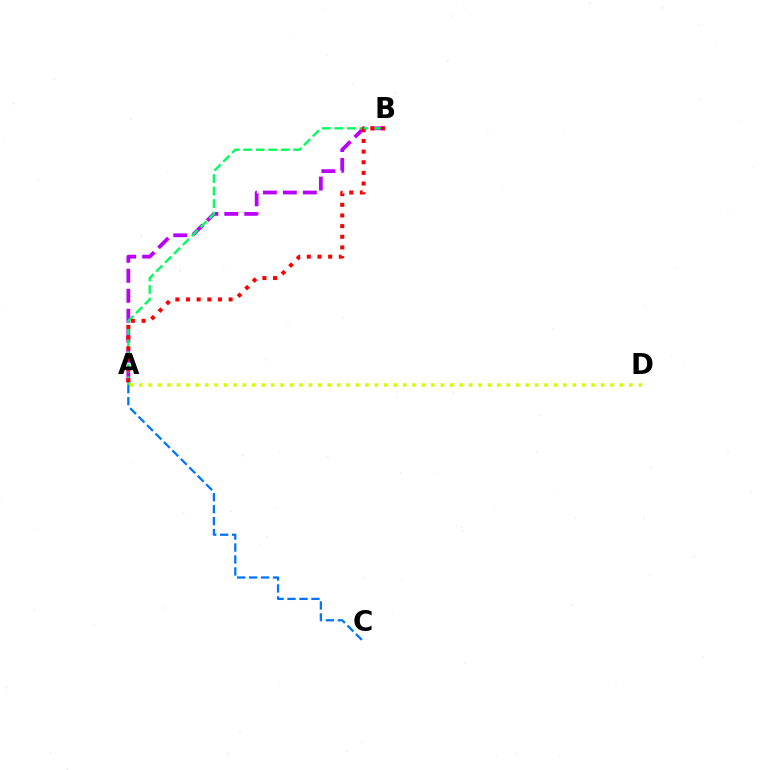{('A', 'D'): [{'color': '#d1ff00', 'line_style': 'dotted', 'thickness': 2.56}], ('A', 'B'): [{'color': '#b900ff', 'line_style': 'dashed', 'thickness': 2.71}, {'color': '#00ff5c', 'line_style': 'dashed', 'thickness': 1.7}, {'color': '#ff0000', 'line_style': 'dotted', 'thickness': 2.9}], ('A', 'C'): [{'color': '#0074ff', 'line_style': 'dashed', 'thickness': 1.62}]}